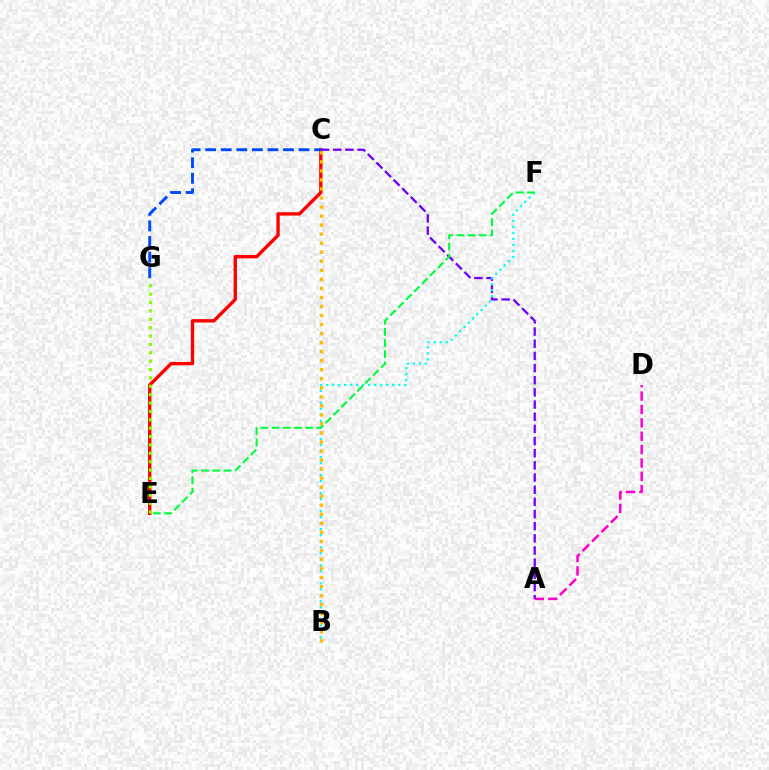{('C', 'E'): [{'color': '#ff0000', 'line_style': 'solid', 'thickness': 2.42}], ('A', 'D'): [{'color': '#ff00cf', 'line_style': 'dashed', 'thickness': 1.82}], ('A', 'C'): [{'color': '#7200ff', 'line_style': 'dashed', 'thickness': 1.65}], ('B', 'F'): [{'color': '#00fff6', 'line_style': 'dotted', 'thickness': 1.63}], ('B', 'C'): [{'color': '#ffbd00', 'line_style': 'dotted', 'thickness': 2.46}], ('C', 'G'): [{'color': '#004bff', 'line_style': 'dashed', 'thickness': 2.12}], ('E', 'F'): [{'color': '#00ff39', 'line_style': 'dashed', 'thickness': 1.52}], ('E', 'G'): [{'color': '#84ff00', 'line_style': 'dotted', 'thickness': 2.28}]}